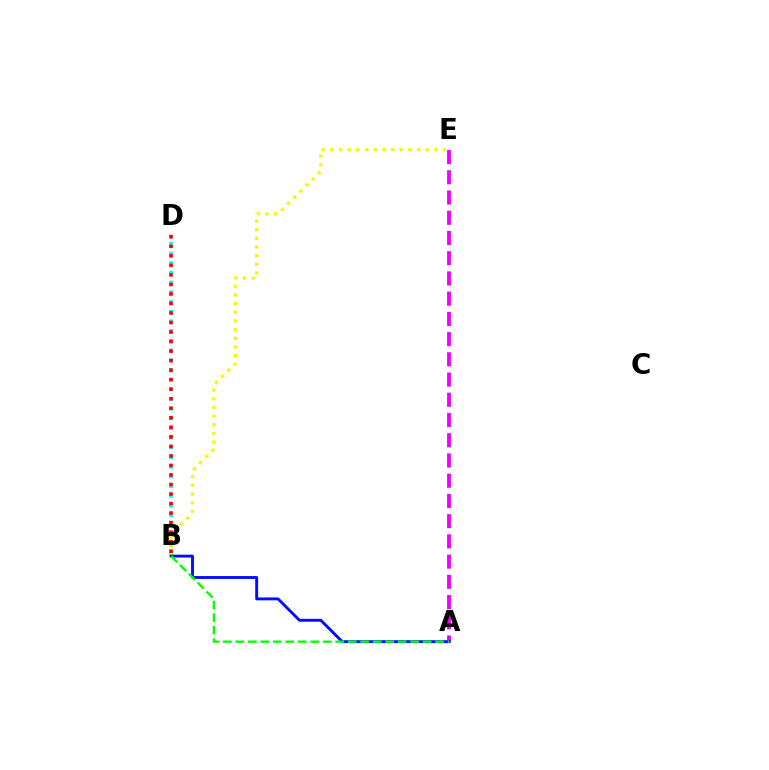{('B', 'D'): [{'color': '#00fff6', 'line_style': 'dotted', 'thickness': 2.64}, {'color': '#ff0000', 'line_style': 'dotted', 'thickness': 2.59}], ('B', 'E'): [{'color': '#fcf500', 'line_style': 'dotted', 'thickness': 2.36}], ('A', 'E'): [{'color': '#ee00ff', 'line_style': 'dashed', 'thickness': 2.75}], ('A', 'B'): [{'color': '#0010ff', 'line_style': 'solid', 'thickness': 2.09}, {'color': '#08ff00', 'line_style': 'dashed', 'thickness': 1.7}]}